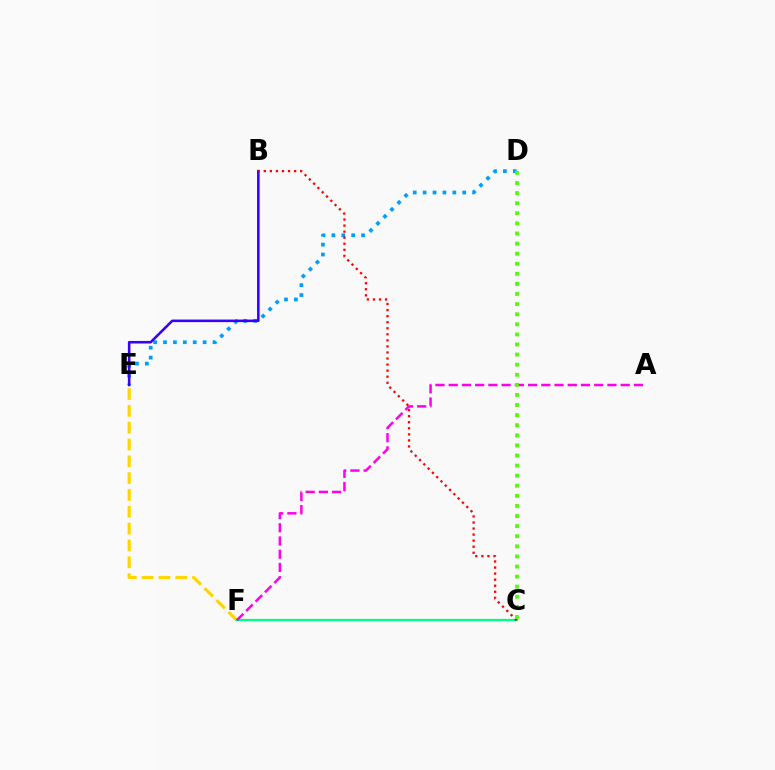{('D', 'E'): [{'color': '#009eff', 'line_style': 'dotted', 'thickness': 2.69}], ('E', 'F'): [{'color': '#ffd500', 'line_style': 'dashed', 'thickness': 2.29}], ('C', 'F'): [{'color': '#00ff86', 'line_style': 'solid', 'thickness': 1.63}], ('B', 'E'): [{'color': '#3700ff', 'line_style': 'solid', 'thickness': 1.85}], ('A', 'F'): [{'color': '#ff00ed', 'line_style': 'dashed', 'thickness': 1.8}], ('B', 'C'): [{'color': '#ff0000', 'line_style': 'dotted', 'thickness': 1.64}], ('C', 'D'): [{'color': '#4fff00', 'line_style': 'dotted', 'thickness': 2.74}]}